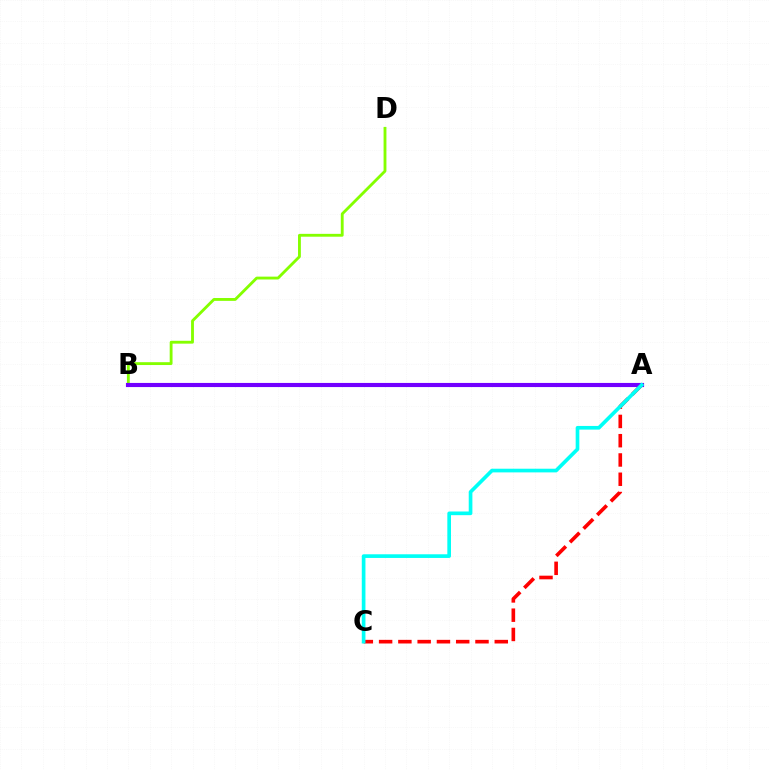{('B', 'D'): [{'color': '#84ff00', 'line_style': 'solid', 'thickness': 2.05}], ('A', 'C'): [{'color': '#ff0000', 'line_style': 'dashed', 'thickness': 2.62}, {'color': '#00fff6', 'line_style': 'solid', 'thickness': 2.64}], ('A', 'B'): [{'color': '#7200ff', 'line_style': 'solid', 'thickness': 2.97}]}